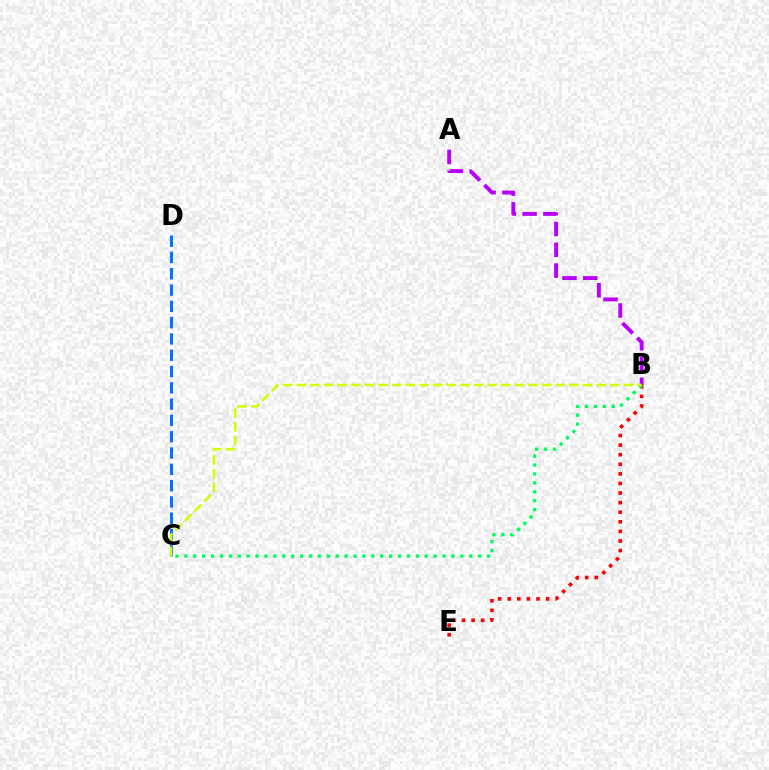{('C', 'D'): [{'color': '#0074ff', 'line_style': 'dashed', 'thickness': 2.21}], ('A', 'B'): [{'color': '#b900ff', 'line_style': 'dashed', 'thickness': 2.83}], ('B', 'E'): [{'color': '#ff0000', 'line_style': 'dotted', 'thickness': 2.61}], ('B', 'C'): [{'color': '#00ff5c', 'line_style': 'dotted', 'thickness': 2.42}, {'color': '#d1ff00', 'line_style': 'dashed', 'thickness': 1.85}]}